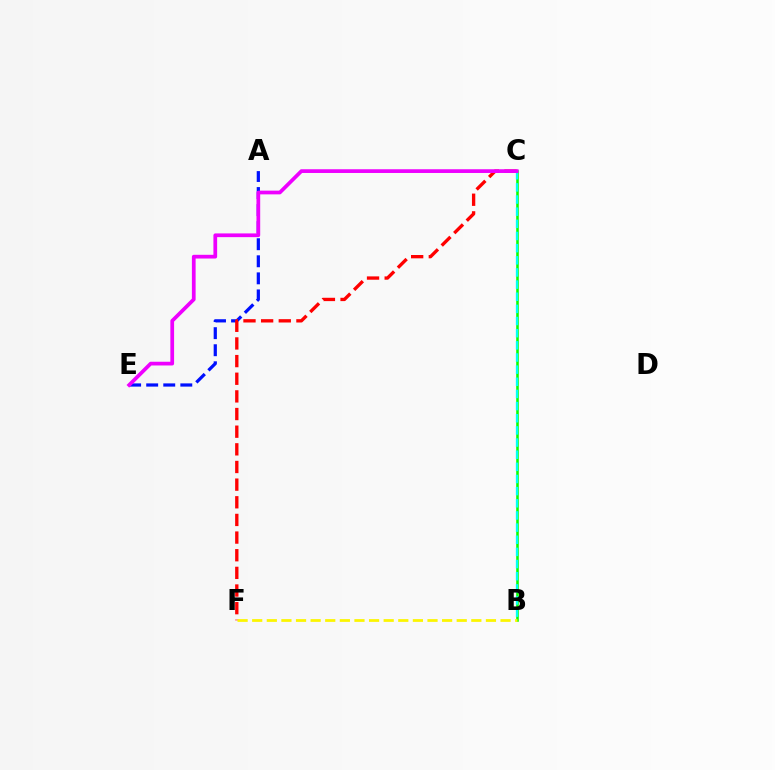{('A', 'E'): [{'color': '#0010ff', 'line_style': 'dashed', 'thickness': 2.32}], ('B', 'C'): [{'color': '#08ff00', 'line_style': 'solid', 'thickness': 1.85}, {'color': '#00fff6', 'line_style': 'dashed', 'thickness': 1.65}], ('C', 'F'): [{'color': '#ff0000', 'line_style': 'dashed', 'thickness': 2.4}], ('B', 'F'): [{'color': '#fcf500', 'line_style': 'dashed', 'thickness': 1.98}], ('C', 'E'): [{'color': '#ee00ff', 'line_style': 'solid', 'thickness': 2.68}]}